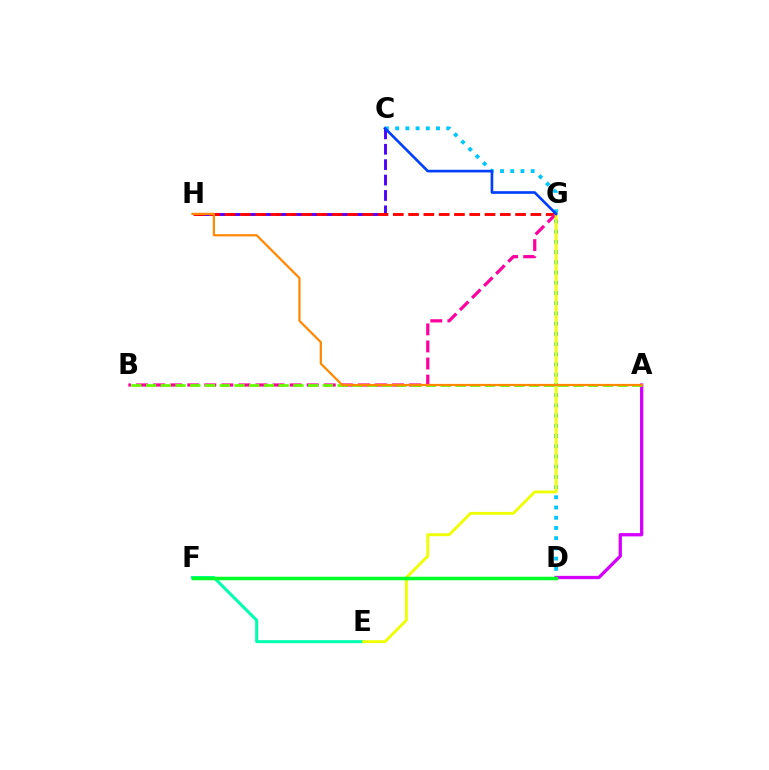{('C', 'D'): [{'color': '#00c7ff', 'line_style': 'dotted', 'thickness': 2.78}], ('C', 'H'): [{'color': '#4f00ff', 'line_style': 'dashed', 'thickness': 2.09}], ('G', 'H'): [{'color': '#ff0000', 'line_style': 'dashed', 'thickness': 2.08}], ('B', 'G'): [{'color': '#ff00a0', 'line_style': 'dashed', 'thickness': 2.32}], ('A', 'D'): [{'color': '#d600ff', 'line_style': 'solid', 'thickness': 2.37}], ('E', 'F'): [{'color': '#00ffaf', 'line_style': 'solid', 'thickness': 2.18}], ('A', 'B'): [{'color': '#66ff00', 'line_style': 'dashed', 'thickness': 2.0}], ('E', 'G'): [{'color': '#eeff00', 'line_style': 'solid', 'thickness': 2.05}], ('D', 'F'): [{'color': '#00ff27', 'line_style': 'solid', 'thickness': 2.52}], ('A', 'H'): [{'color': '#ff8800', 'line_style': 'solid', 'thickness': 1.59}], ('C', 'G'): [{'color': '#003fff', 'line_style': 'solid', 'thickness': 1.91}]}